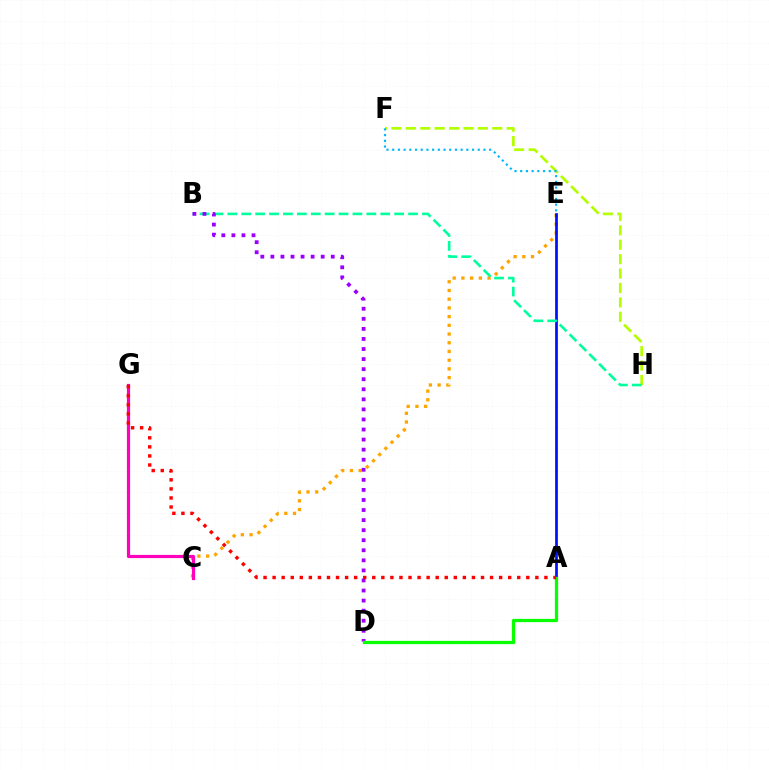{('C', 'E'): [{'color': '#ffa500', 'line_style': 'dotted', 'thickness': 2.37}], ('A', 'E'): [{'color': '#0010ff', 'line_style': 'solid', 'thickness': 1.97}], ('F', 'H'): [{'color': '#b3ff00', 'line_style': 'dashed', 'thickness': 1.96}], ('B', 'H'): [{'color': '#00ff9d', 'line_style': 'dashed', 'thickness': 1.89}], ('B', 'D'): [{'color': '#9b00ff', 'line_style': 'dotted', 'thickness': 2.73}], ('E', 'F'): [{'color': '#00b5ff', 'line_style': 'dotted', 'thickness': 1.55}], ('C', 'G'): [{'color': '#ff00bd', 'line_style': 'solid', 'thickness': 2.3}], ('A', 'D'): [{'color': '#08ff00', 'line_style': 'solid', 'thickness': 2.34}], ('A', 'G'): [{'color': '#ff0000', 'line_style': 'dotted', 'thickness': 2.46}]}